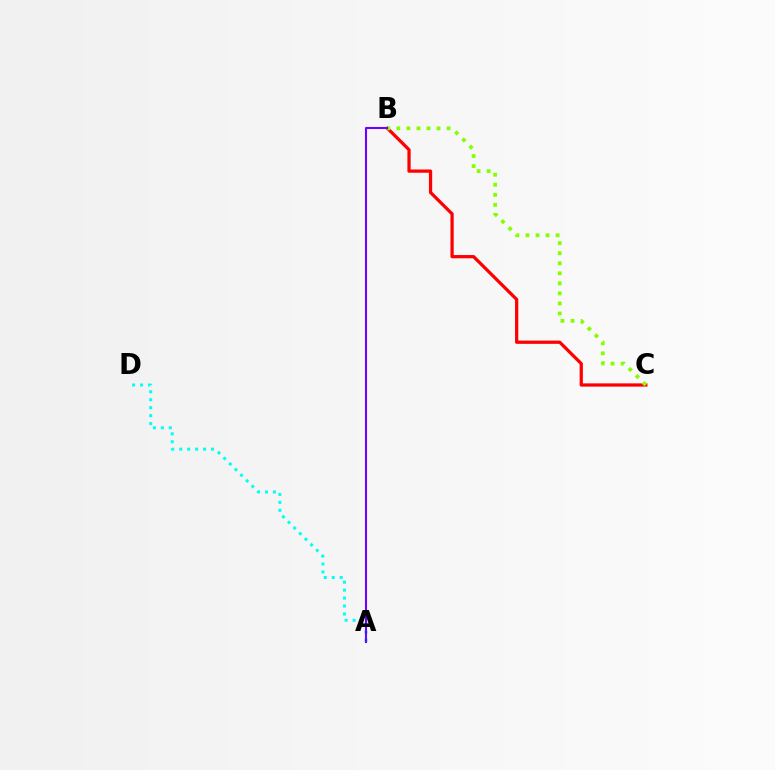{('B', 'C'): [{'color': '#ff0000', 'line_style': 'solid', 'thickness': 2.34}, {'color': '#84ff00', 'line_style': 'dotted', 'thickness': 2.73}], ('A', 'D'): [{'color': '#00fff6', 'line_style': 'dotted', 'thickness': 2.16}], ('A', 'B'): [{'color': '#7200ff', 'line_style': 'solid', 'thickness': 1.5}]}